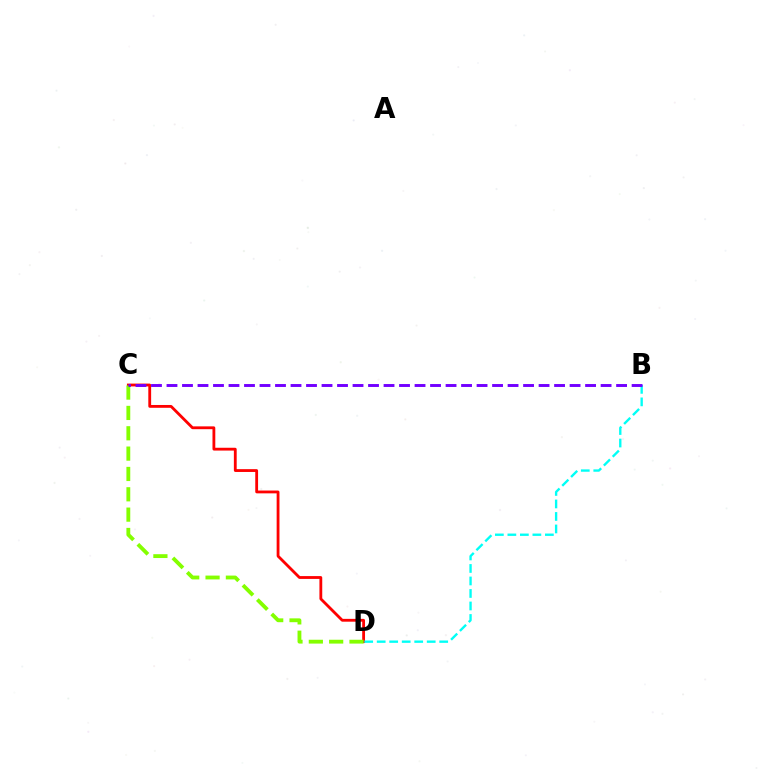{('C', 'D'): [{'color': '#ff0000', 'line_style': 'solid', 'thickness': 2.03}, {'color': '#84ff00', 'line_style': 'dashed', 'thickness': 2.76}], ('B', 'D'): [{'color': '#00fff6', 'line_style': 'dashed', 'thickness': 1.7}], ('B', 'C'): [{'color': '#7200ff', 'line_style': 'dashed', 'thickness': 2.11}]}